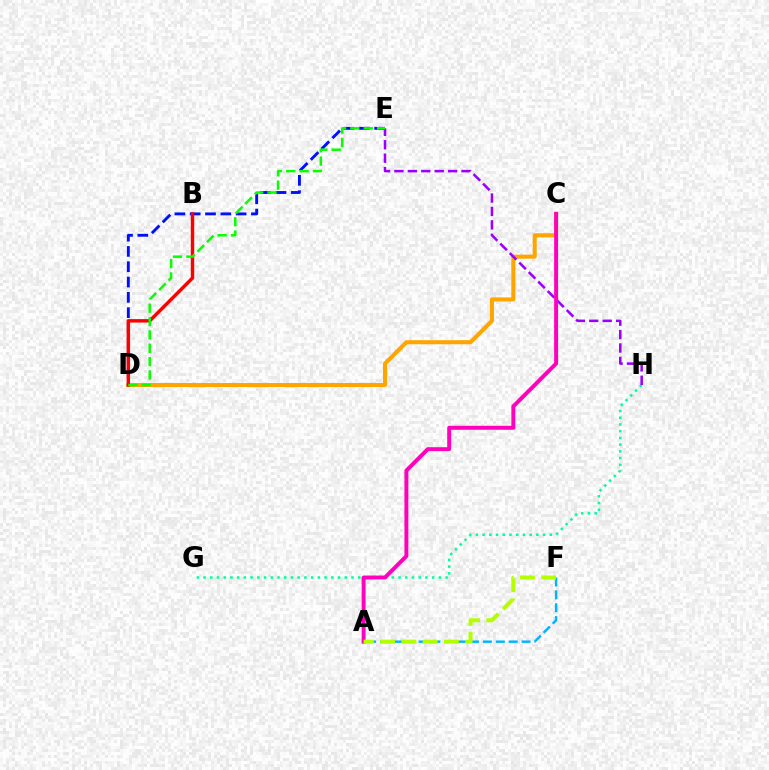{('C', 'D'): [{'color': '#ffa500', 'line_style': 'solid', 'thickness': 2.91}], ('A', 'F'): [{'color': '#00b5ff', 'line_style': 'dashed', 'thickness': 1.75}, {'color': '#b3ff00', 'line_style': 'dashed', 'thickness': 2.89}], ('G', 'H'): [{'color': '#00ff9d', 'line_style': 'dotted', 'thickness': 1.83}], ('D', 'E'): [{'color': '#0010ff', 'line_style': 'dashed', 'thickness': 2.08}, {'color': '#08ff00', 'line_style': 'dashed', 'thickness': 1.82}], ('B', 'D'): [{'color': '#ff0000', 'line_style': 'solid', 'thickness': 2.48}], ('E', 'H'): [{'color': '#9b00ff', 'line_style': 'dashed', 'thickness': 1.82}], ('A', 'C'): [{'color': '#ff00bd', 'line_style': 'solid', 'thickness': 2.84}]}